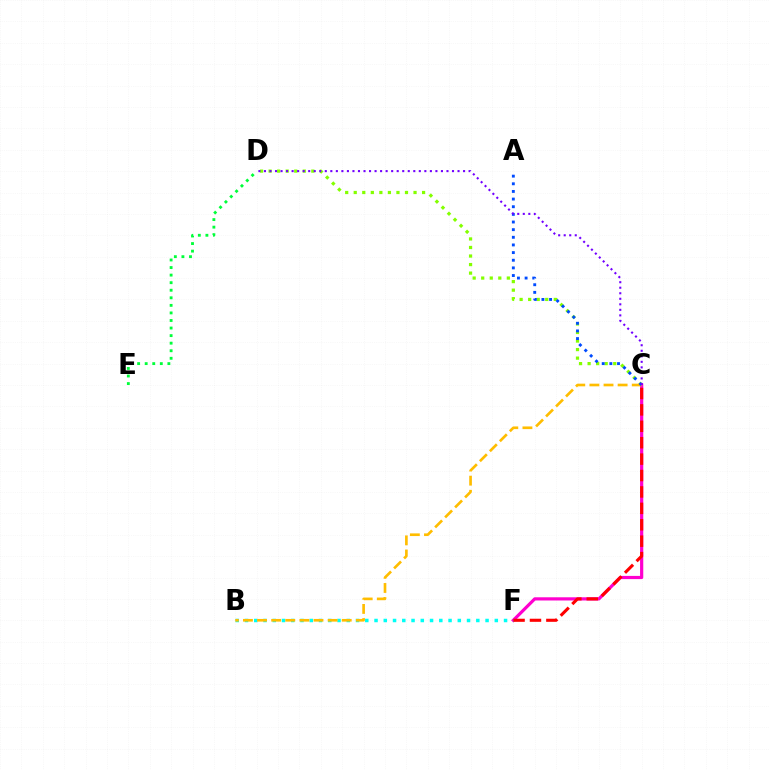{('C', 'D'): [{'color': '#84ff00', 'line_style': 'dotted', 'thickness': 2.32}, {'color': '#7200ff', 'line_style': 'dotted', 'thickness': 1.5}], ('C', 'F'): [{'color': '#ff00cf', 'line_style': 'solid', 'thickness': 2.3}, {'color': '#ff0000', 'line_style': 'dashed', 'thickness': 2.23}], ('B', 'F'): [{'color': '#00fff6', 'line_style': 'dotted', 'thickness': 2.51}], ('B', 'C'): [{'color': '#ffbd00', 'line_style': 'dashed', 'thickness': 1.92}], ('A', 'C'): [{'color': '#004bff', 'line_style': 'dotted', 'thickness': 2.08}], ('D', 'E'): [{'color': '#00ff39', 'line_style': 'dotted', 'thickness': 2.05}]}